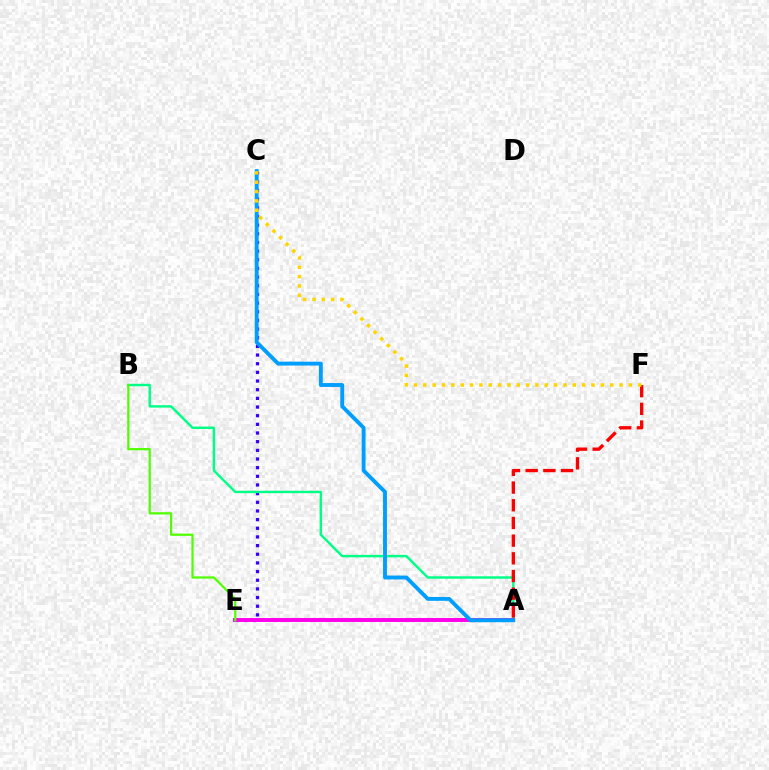{('C', 'E'): [{'color': '#3700ff', 'line_style': 'dotted', 'thickness': 2.35}], ('A', 'B'): [{'color': '#00ff86', 'line_style': 'solid', 'thickness': 1.75}], ('A', 'F'): [{'color': '#ff0000', 'line_style': 'dashed', 'thickness': 2.4}], ('A', 'E'): [{'color': '#ff00ed', 'line_style': 'solid', 'thickness': 2.82}], ('A', 'C'): [{'color': '#009eff', 'line_style': 'solid', 'thickness': 2.79}], ('B', 'E'): [{'color': '#4fff00', 'line_style': 'solid', 'thickness': 1.6}], ('C', 'F'): [{'color': '#ffd500', 'line_style': 'dotted', 'thickness': 2.54}]}